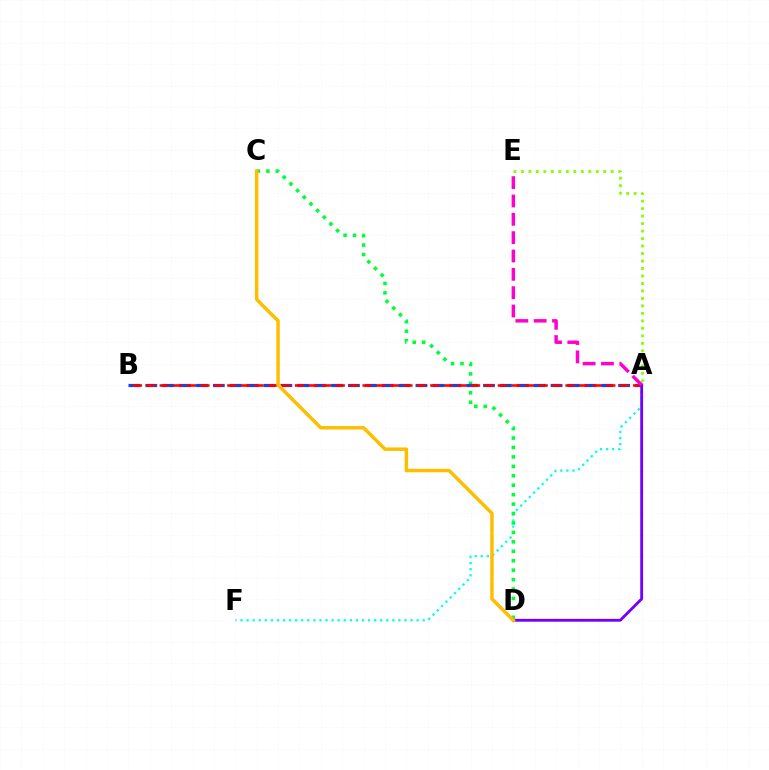{('A', 'F'): [{'color': '#00fff6', 'line_style': 'dotted', 'thickness': 1.65}], ('C', 'D'): [{'color': '#00ff39', 'line_style': 'dotted', 'thickness': 2.56}, {'color': '#ffbd00', 'line_style': 'solid', 'thickness': 2.5}], ('A', 'B'): [{'color': '#004bff', 'line_style': 'dashed', 'thickness': 2.29}, {'color': '#ff0000', 'line_style': 'dashed', 'thickness': 1.84}], ('A', 'D'): [{'color': '#7200ff', 'line_style': 'solid', 'thickness': 2.04}], ('A', 'E'): [{'color': '#84ff00', 'line_style': 'dotted', 'thickness': 2.03}, {'color': '#ff00cf', 'line_style': 'dashed', 'thickness': 2.49}]}